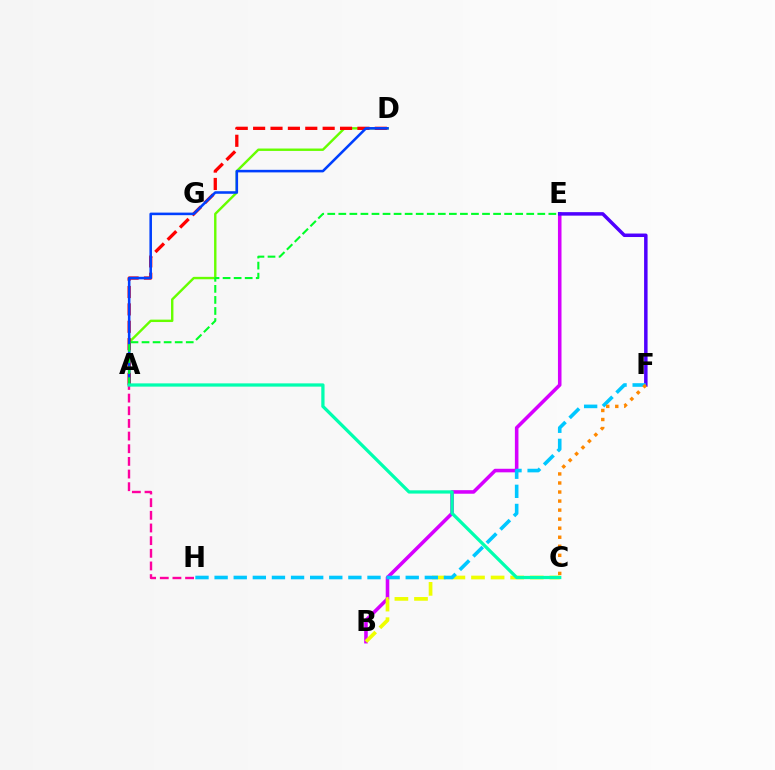{('B', 'E'): [{'color': '#d600ff', 'line_style': 'solid', 'thickness': 2.57}], ('A', 'D'): [{'color': '#66ff00', 'line_style': 'solid', 'thickness': 1.73}, {'color': '#ff0000', 'line_style': 'dashed', 'thickness': 2.36}, {'color': '#003fff', 'line_style': 'solid', 'thickness': 1.84}], ('E', 'F'): [{'color': '#4f00ff', 'line_style': 'solid', 'thickness': 2.51}], ('B', 'C'): [{'color': '#eeff00', 'line_style': 'dashed', 'thickness': 2.66}], ('A', 'E'): [{'color': '#00ff27', 'line_style': 'dashed', 'thickness': 1.5}], ('A', 'H'): [{'color': '#ff00a0', 'line_style': 'dashed', 'thickness': 1.72}], ('F', 'H'): [{'color': '#00c7ff', 'line_style': 'dashed', 'thickness': 2.6}], ('C', 'F'): [{'color': '#ff8800', 'line_style': 'dotted', 'thickness': 2.46}], ('A', 'C'): [{'color': '#00ffaf', 'line_style': 'solid', 'thickness': 2.35}]}